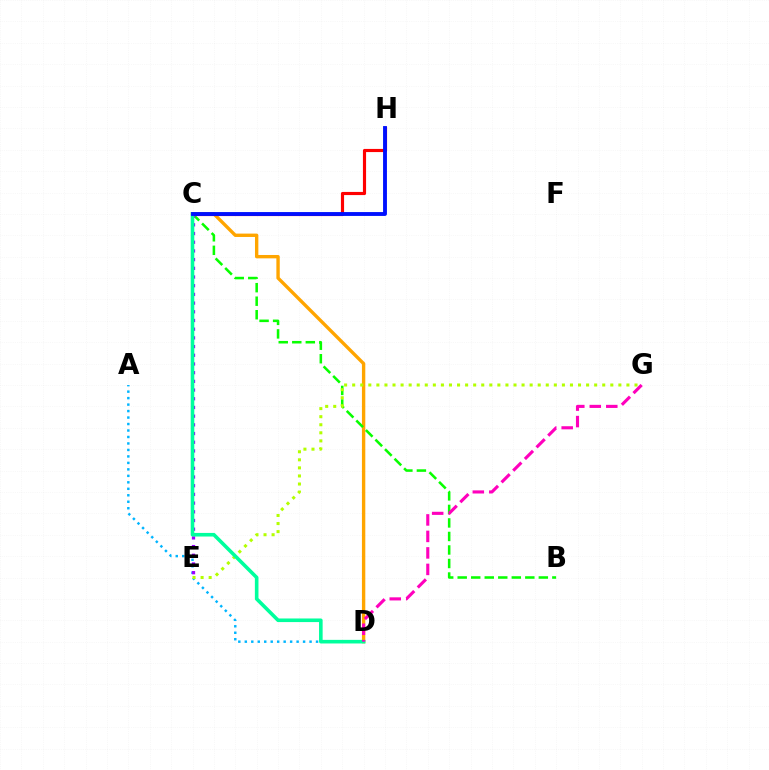{('C', 'D'): [{'color': '#ffa500', 'line_style': 'solid', 'thickness': 2.43}, {'color': '#00ff9d', 'line_style': 'solid', 'thickness': 2.59}], ('B', 'C'): [{'color': '#08ff00', 'line_style': 'dashed', 'thickness': 1.84}], ('C', 'H'): [{'color': '#ff0000', 'line_style': 'solid', 'thickness': 2.27}, {'color': '#0010ff', 'line_style': 'solid', 'thickness': 2.79}], ('A', 'D'): [{'color': '#00b5ff', 'line_style': 'dotted', 'thickness': 1.76}], ('C', 'E'): [{'color': '#9b00ff', 'line_style': 'dotted', 'thickness': 2.36}], ('E', 'G'): [{'color': '#b3ff00', 'line_style': 'dotted', 'thickness': 2.19}], ('D', 'G'): [{'color': '#ff00bd', 'line_style': 'dashed', 'thickness': 2.24}]}